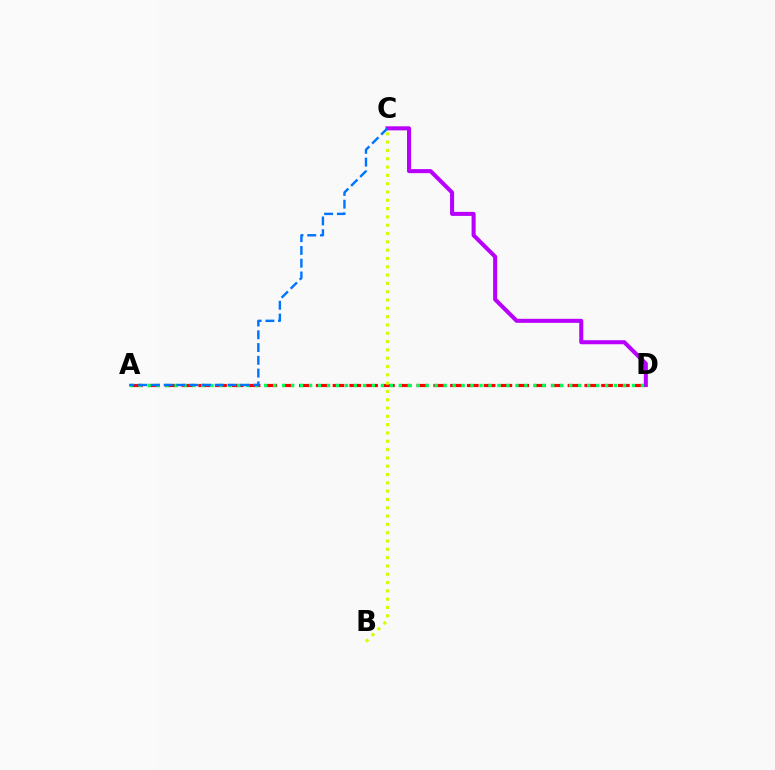{('A', 'D'): [{'color': '#ff0000', 'line_style': 'dashed', 'thickness': 2.28}, {'color': '#00ff5c', 'line_style': 'dotted', 'thickness': 2.44}], ('B', 'C'): [{'color': '#d1ff00', 'line_style': 'dotted', 'thickness': 2.26}], ('C', 'D'): [{'color': '#b900ff', 'line_style': 'solid', 'thickness': 2.91}], ('A', 'C'): [{'color': '#0074ff', 'line_style': 'dashed', 'thickness': 1.73}]}